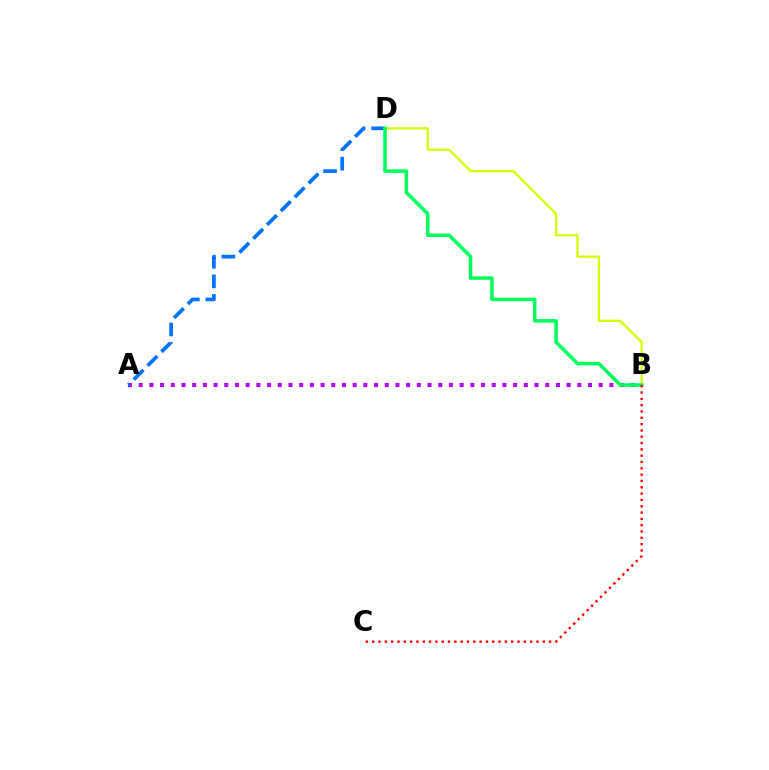{('A', 'B'): [{'color': '#b900ff', 'line_style': 'dotted', 'thickness': 2.91}], ('A', 'D'): [{'color': '#0074ff', 'line_style': 'dashed', 'thickness': 2.66}], ('B', 'D'): [{'color': '#d1ff00', 'line_style': 'solid', 'thickness': 1.64}, {'color': '#00ff5c', 'line_style': 'solid', 'thickness': 2.53}], ('B', 'C'): [{'color': '#ff0000', 'line_style': 'dotted', 'thickness': 1.72}]}